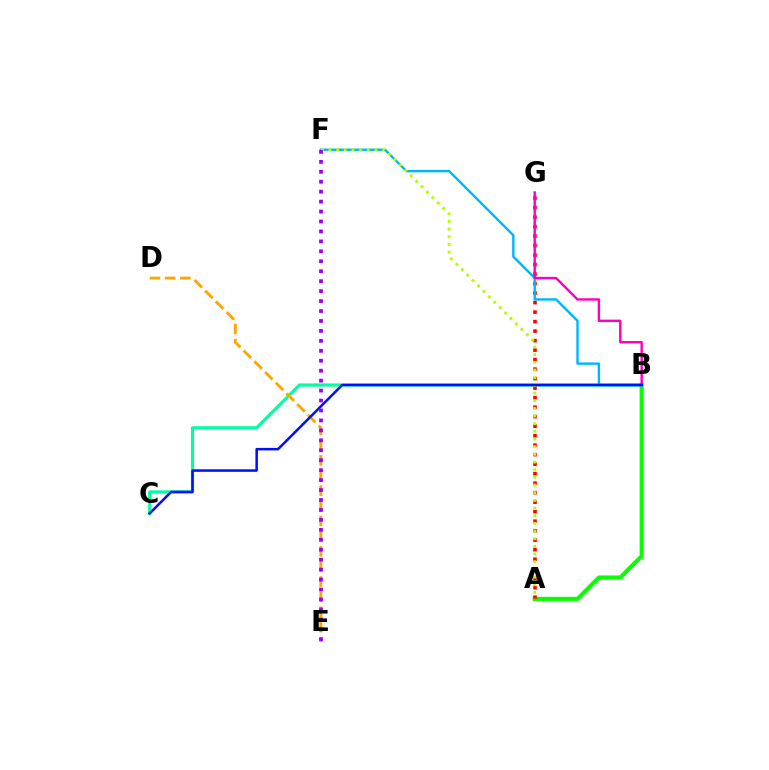{('B', 'C'): [{'color': '#00ff9d', 'line_style': 'solid', 'thickness': 2.29}, {'color': '#0010ff', 'line_style': 'solid', 'thickness': 1.81}], ('A', 'B'): [{'color': '#08ff00', 'line_style': 'solid', 'thickness': 2.97}], ('A', 'G'): [{'color': '#ff0000', 'line_style': 'dotted', 'thickness': 2.58}], ('B', 'F'): [{'color': '#00b5ff', 'line_style': 'solid', 'thickness': 1.72}], ('A', 'F'): [{'color': '#b3ff00', 'line_style': 'dotted', 'thickness': 2.08}], ('D', 'E'): [{'color': '#ffa500', 'line_style': 'dashed', 'thickness': 2.06}], ('B', 'G'): [{'color': '#ff00bd', 'line_style': 'solid', 'thickness': 1.74}], ('E', 'F'): [{'color': '#9b00ff', 'line_style': 'dotted', 'thickness': 2.7}]}